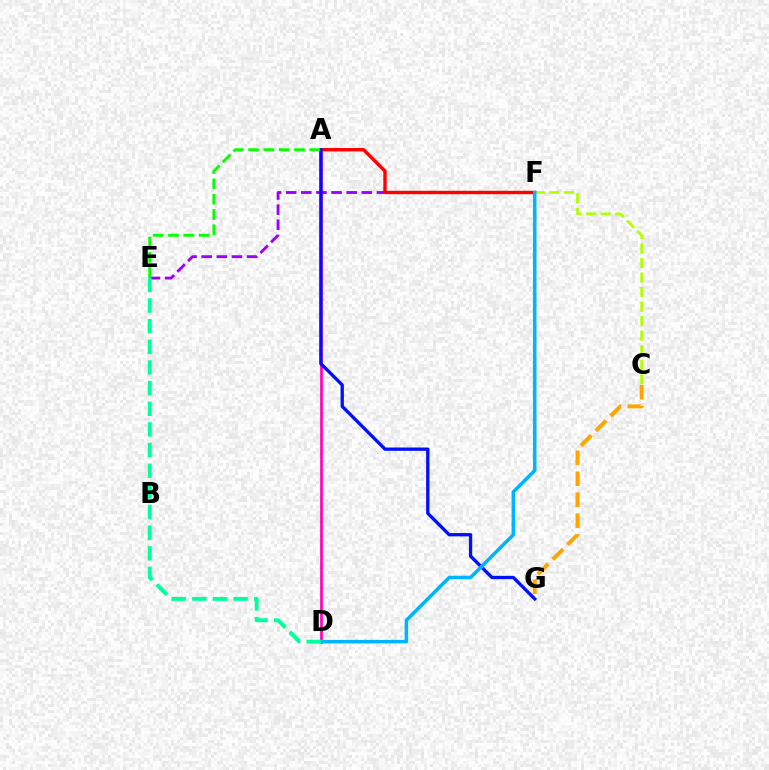{('A', 'D'): [{'color': '#ff00bd', 'line_style': 'solid', 'thickness': 1.93}], ('E', 'F'): [{'color': '#9b00ff', 'line_style': 'dashed', 'thickness': 2.06}], ('A', 'F'): [{'color': '#ff0000', 'line_style': 'solid', 'thickness': 2.45}], ('A', 'G'): [{'color': '#0010ff', 'line_style': 'solid', 'thickness': 2.38}], ('C', 'F'): [{'color': '#b3ff00', 'line_style': 'dashed', 'thickness': 1.97}], ('D', 'F'): [{'color': '#00b5ff', 'line_style': 'solid', 'thickness': 2.54}], ('A', 'E'): [{'color': '#08ff00', 'line_style': 'dashed', 'thickness': 2.08}], ('D', 'E'): [{'color': '#00ff9d', 'line_style': 'dashed', 'thickness': 2.81}], ('C', 'G'): [{'color': '#ffa500', 'line_style': 'dashed', 'thickness': 2.84}]}